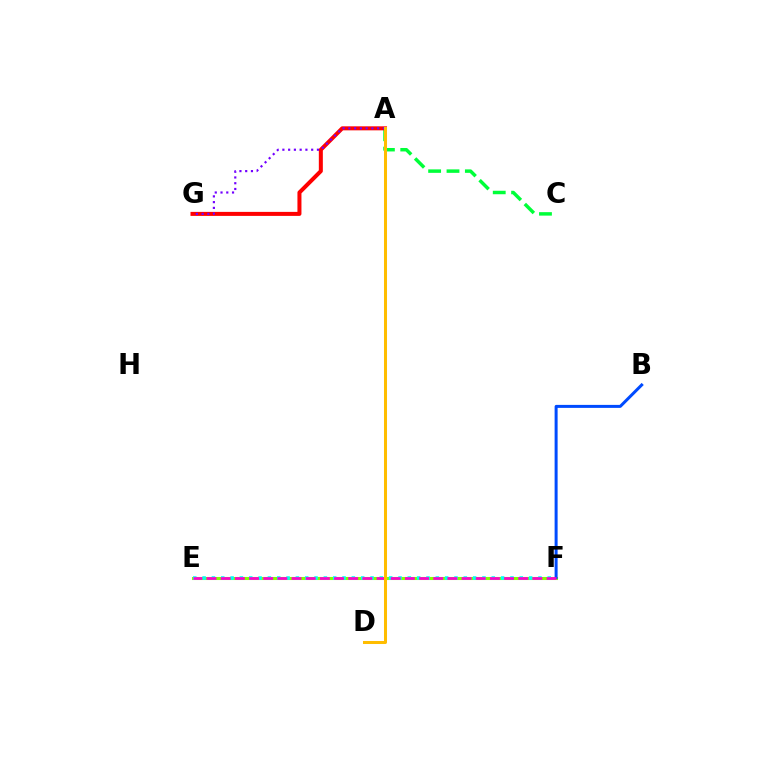{('E', 'F'): [{'color': '#84ff00', 'line_style': 'solid', 'thickness': 2.21}, {'color': '#00fff6', 'line_style': 'dotted', 'thickness': 2.53}, {'color': '#ff00cf', 'line_style': 'dashed', 'thickness': 1.92}], ('A', 'C'): [{'color': '#00ff39', 'line_style': 'dashed', 'thickness': 2.5}], ('B', 'F'): [{'color': '#004bff', 'line_style': 'solid', 'thickness': 2.16}], ('A', 'G'): [{'color': '#ff0000', 'line_style': 'solid', 'thickness': 2.89}, {'color': '#7200ff', 'line_style': 'dotted', 'thickness': 1.56}], ('A', 'D'): [{'color': '#ffbd00', 'line_style': 'solid', 'thickness': 2.18}]}